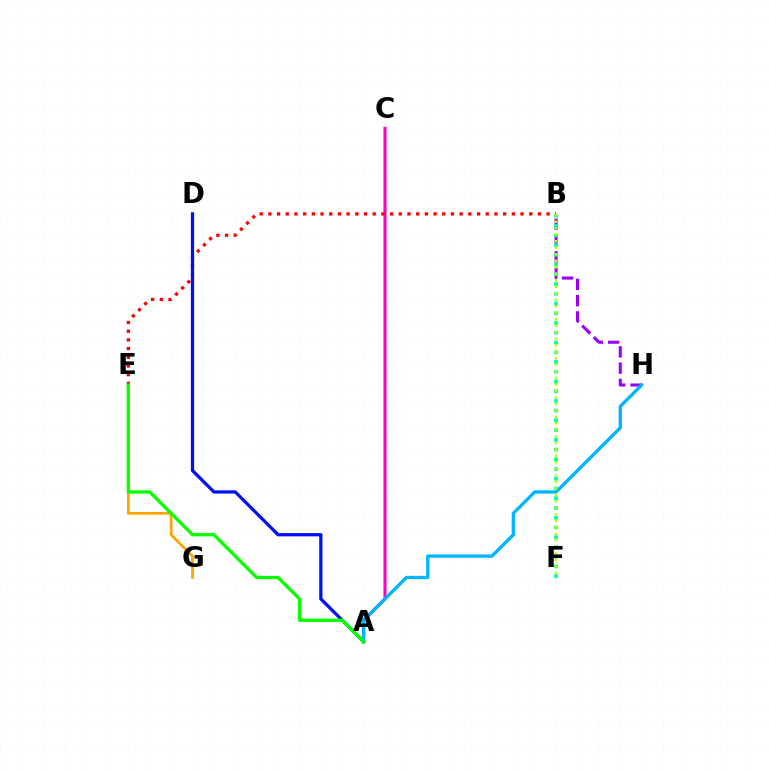{('A', 'C'): [{'color': '#ff00bd', 'line_style': 'solid', 'thickness': 2.22}], ('E', 'G'): [{'color': '#ffa500', 'line_style': 'solid', 'thickness': 1.98}], ('B', 'E'): [{'color': '#ff0000', 'line_style': 'dotted', 'thickness': 2.36}], ('B', 'H'): [{'color': '#9b00ff', 'line_style': 'dashed', 'thickness': 2.21}], ('A', 'D'): [{'color': '#0010ff', 'line_style': 'solid', 'thickness': 2.34}], ('A', 'H'): [{'color': '#00b5ff', 'line_style': 'solid', 'thickness': 2.38}], ('A', 'E'): [{'color': '#08ff00', 'line_style': 'solid', 'thickness': 2.39}], ('B', 'F'): [{'color': '#00ff9d', 'line_style': 'dotted', 'thickness': 2.65}, {'color': '#b3ff00', 'line_style': 'dotted', 'thickness': 1.77}]}